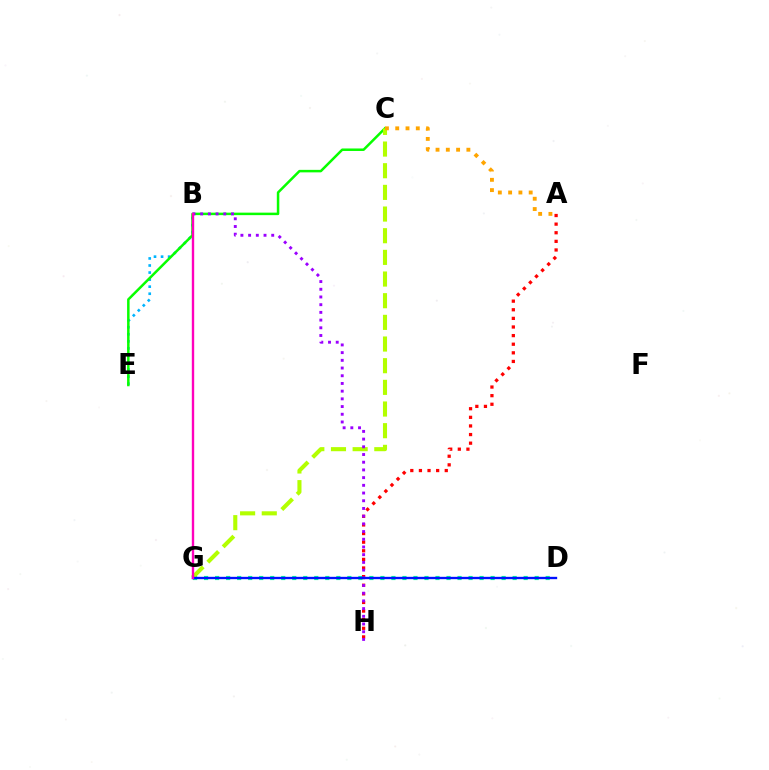{('D', 'G'): [{'color': '#00ff9d', 'line_style': 'dotted', 'thickness': 2.99}, {'color': '#0010ff', 'line_style': 'solid', 'thickness': 1.69}], ('B', 'E'): [{'color': '#00b5ff', 'line_style': 'dotted', 'thickness': 1.92}], ('A', 'H'): [{'color': '#ff0000', 'line_style': 'dotted', 'thickness': 2.34}], ('C', 'E'): [{'color': '#08ff00', 'line_style': 'solid', 'thickness': 1.8}], ('C', 'G'): [{'color': '#b3ff00', 'line_style': 'dashed', 'thickness': 2.94}], ('B', 'H'): [{'color': '#9b00ff', 'line_style': 'dotted', 'thickness': 2.09}], ('B', 'G'): [{'color': '#ff00bd', 'line_style': 'solid', 'thickness': 1.71}], ('A', 'C'): [{'color': '#ffa500', 'line_style': 'dotted', 'thickness': 2.79}]}